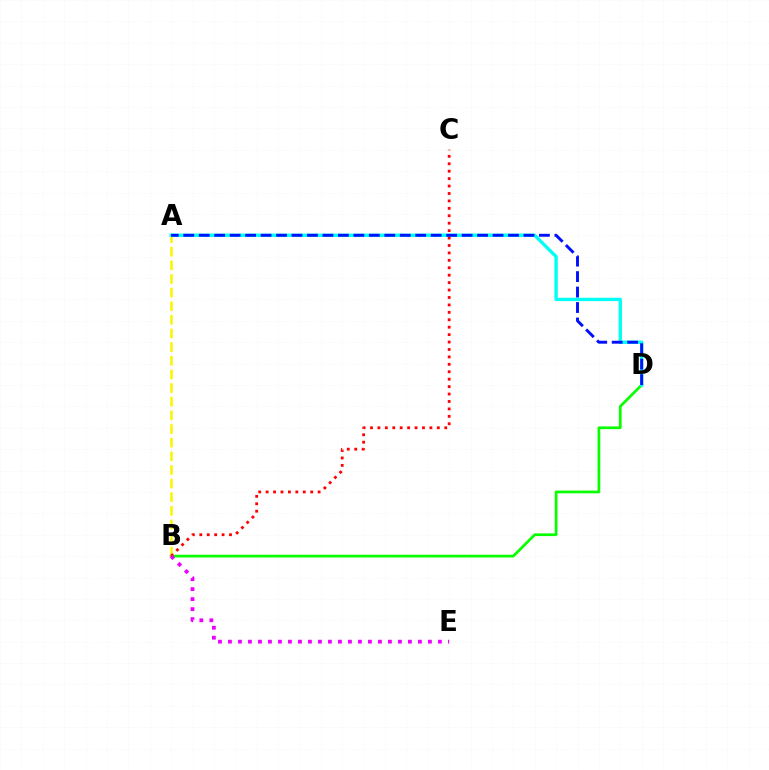{('B', 'D'): [{'color': '#08ff00', 'line_style': 'solid', 'thickness': 1.96}], ('A', 'B'): [{'color': '#fcf500', 'line_style': 'dashed', 'thickness': 1.85}], ('A', 'D'): [{'color': '#00fff6', 'line_style': 'solid', 'thickness': 2.41}, {'color': '#0010ff', 'line_style': 'dashed', 'thickness': 2.1}], ('B', 'C'): [{'color': '#ff0000', 'line_style': 'dotted', 'thickness': 2.02}], ('B', 'E'): [{'color': '#ee00ff', 'line_style': 'dotted', 'thickness': 2.72}]}